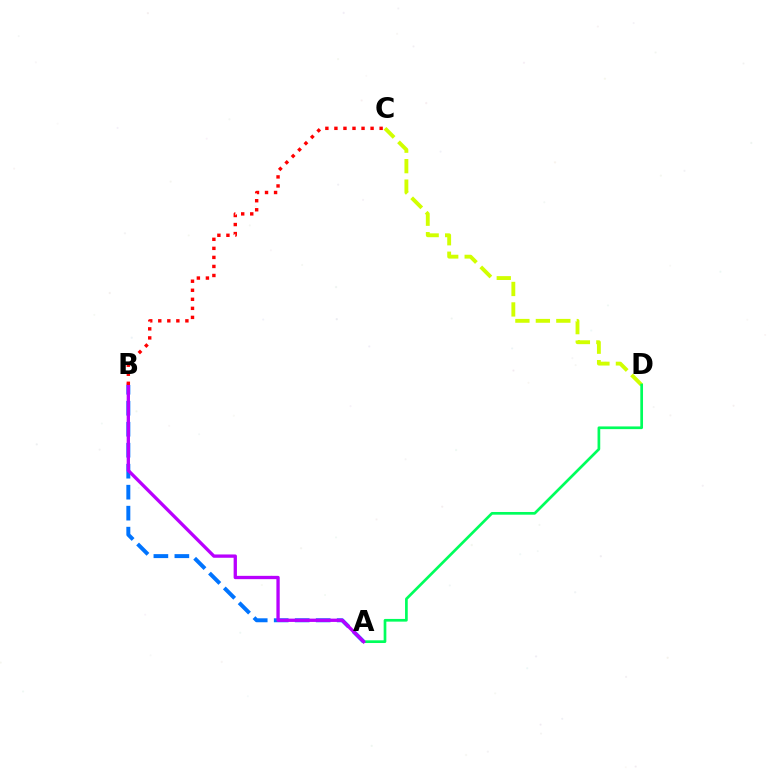{('C', 'D'): [{'color': '#d1ff00', 'line_style': 'dashed', 'thickness': 2.78}], ('A', 'B'): [{'color': '#0074ff', 'line_style': 'dashed', 'thickness': 2.85}, {'color': '#b900ff', 'line_style': 'solid', 'thickness': 2.39}], ('A', 'D'): [{'color': '#00ff5c', 'line_style': 'solid', 'thickness': 1.94}], ('B', 'C'): [{'color': '#ff0000', 'line_style': 'dotted', 'thickness': 2.46}]}